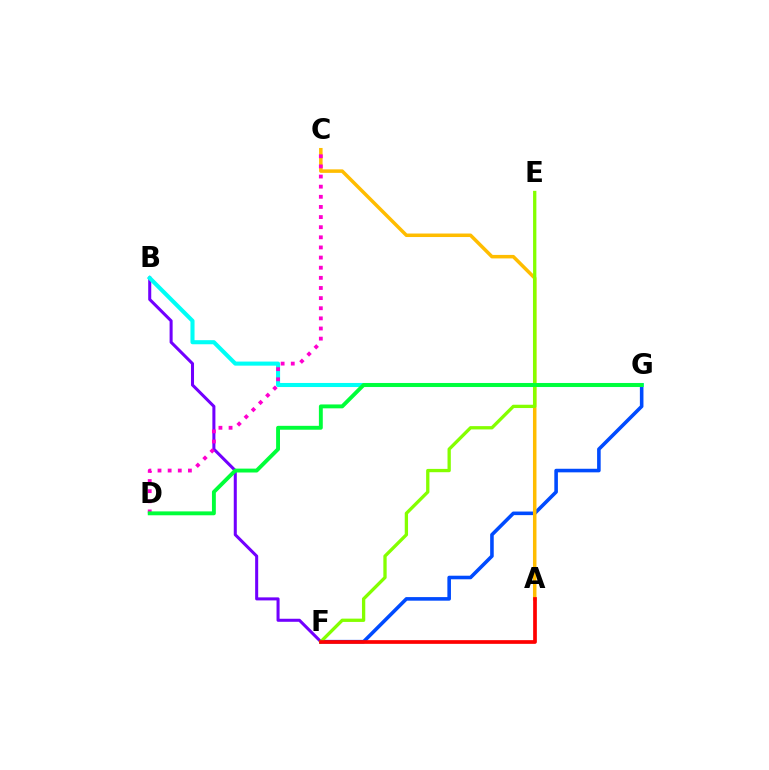{('F', 'G'): [{'color': '#004bff', 'line_style': 'solid', 'thickness': 2.58}], ('B', 'F'): [{'color': '#7200ff', 'line_style': 'solid', 'thickness': 2.19}], ('B', 'G'): [{'color': '#00fff6', 'line_style': 'solid', 'thickness': 2.94}], ('A', 'C'): [{'color': '#ffbd00', 'line_style': 'solid', 'thickness': 2.53}], ('C', 'D'): [{'color': '#ff00cf', 'line_style': 'dotted', 'thickness': 2.75}], ('E', 'F'): [{'color': '#84ff00', 'line_style': 'solid', 'thickness': 2.38}], ('A', 'F'): [{'color': '#ff0000', 'line_style': 'solid', 'thickness': 2.67}], ('D', 'G'): [{'color': '#00ff39', 'line_style': 'solid', 'thickness': 2.8}]}